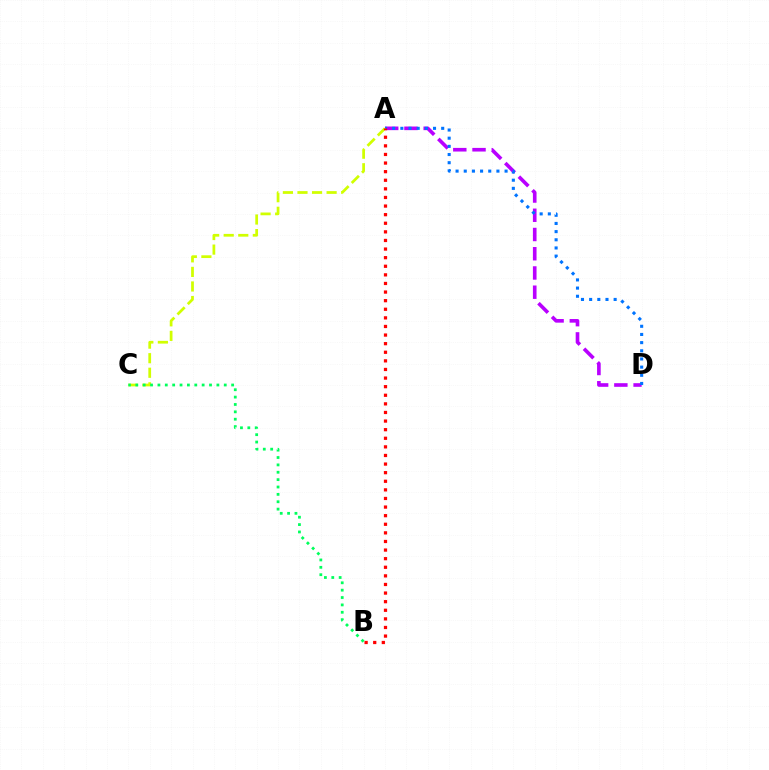{('A', 'D'): [{'color': '#b900ff', 'line_style': 'dashed', 'thickness': 2.61}, {'color': '#0074ff', 'line_style': 'dotted', 'thickness': 2.22}], ('A', 'C'): [{'color': '#d1ff00', 'line_style': 'dashed', 'thickness': 1.98}], ('A', 'B'): [{'color': '#ff0000', 'line_style': 'dotted', 'thickness': 2.34}], ('B', 'C'): [{'color': '#00ff5c', 'line_style': 'dotted', 'thickness': 2.0}]}